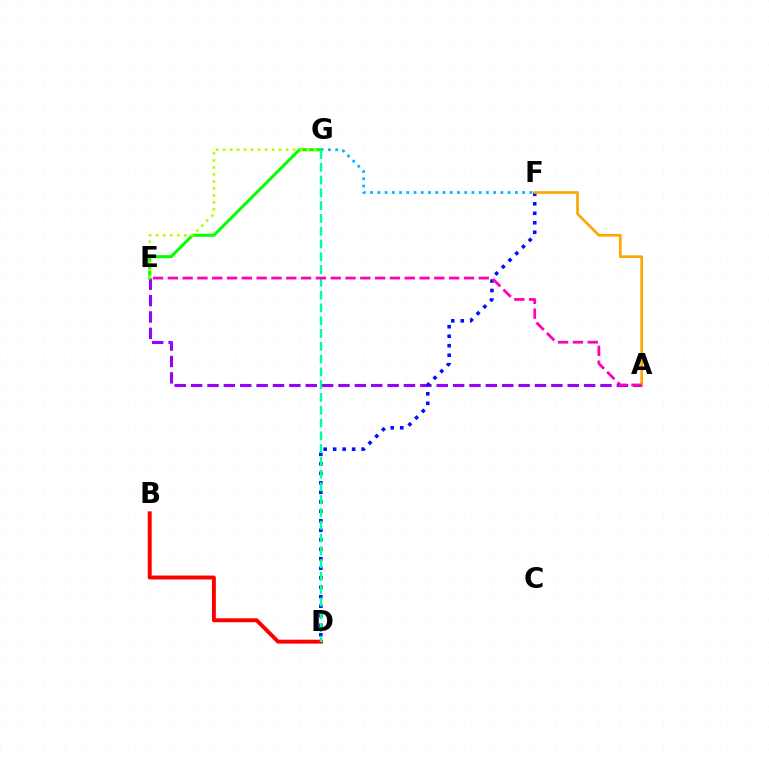{('F', 'G'): [{'color': '#00b5ff', 'line_style': 'dotted', 'thickness': 1.97}], ('B', 'D'): [{'color': '#ff0000', 'line_style': 'solid', 'thickness': 2.82}], ('A', 'E'): [{'color': '#9b00ff', 'line_style': 'dashed', 'thickness': 2.22}, {'color': '#ff00bd', 'line_style': 'dashed', 'thickness': 2.01}], ('E', 'G'): [{'color': '#08ff00', 'line_style': 'solid', 'thickness': 2.19}, {'color': '#b3ff00', 'line_style': 'dotted', 'thickness': 1.9}], ('D', 'F'): [{'color': '#0010ff', 'line_style': 'dotted', 'thickness': 2.58}], ('D', 'G'): [{'color': '#00ff9d', 'line_style': 'dashed', 'thickness': 1.74}], ('A', 'F'): [{'color': '#ffa500', 'line_style': 'solid', 'thickness': 1.92}]}